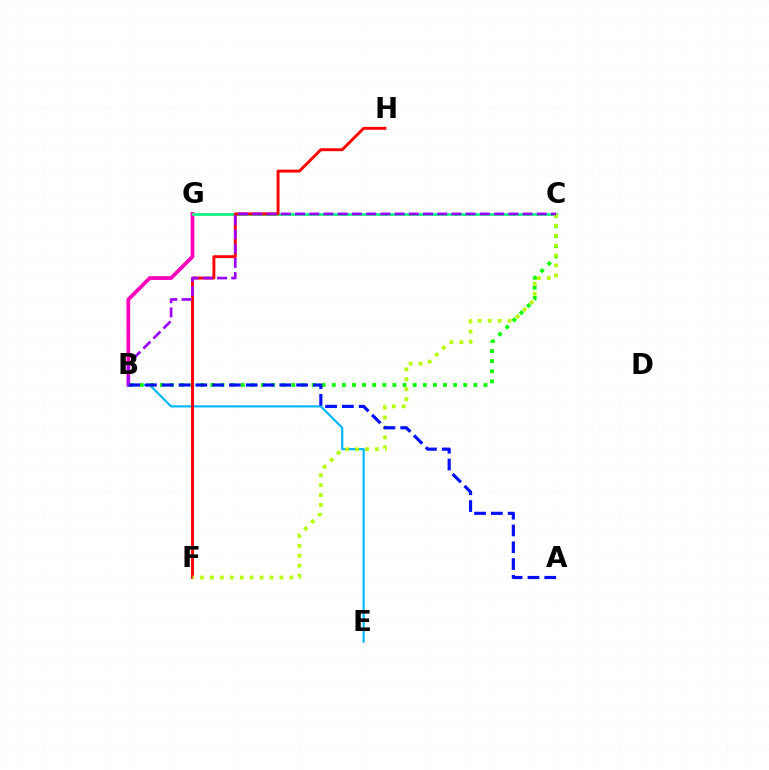{('B', 'G'): [{'color': '#ff00bd', 'line_style': 'solid', 'thickness': 2.7}], ('B', 'E'): [{'color': '#00b5ff', 'line_style': 'solid', 'thickness': 1.55}], ('B', 'C'): [{'color': '#08ff00', 'line_style': 'dotted', 'thickness': 2.75}, {'color': '#9b00ff', 'line_style': 'dashed', 'thickness': 1.93}], ('C', 'G'): [{'color': '#ffa500', 'line_style': 'solid', 'thickness': 1.87}, {'color': '#00ff9d', 'line_style': 'solid', 'thickness': 1.85}], ('F', 'H'): [{'color': '#ff0000', 'line_style': 'solid', 'thickness': 2.09}], ('C', 'F'): [{'color': '#b3ff00', 'line_style': 'dotted', 'thickness': 2.7}], ('A', 'B'): [{'color': '#0010ff', 'line_style': 'dashed', 'thickness': 2.28}]}